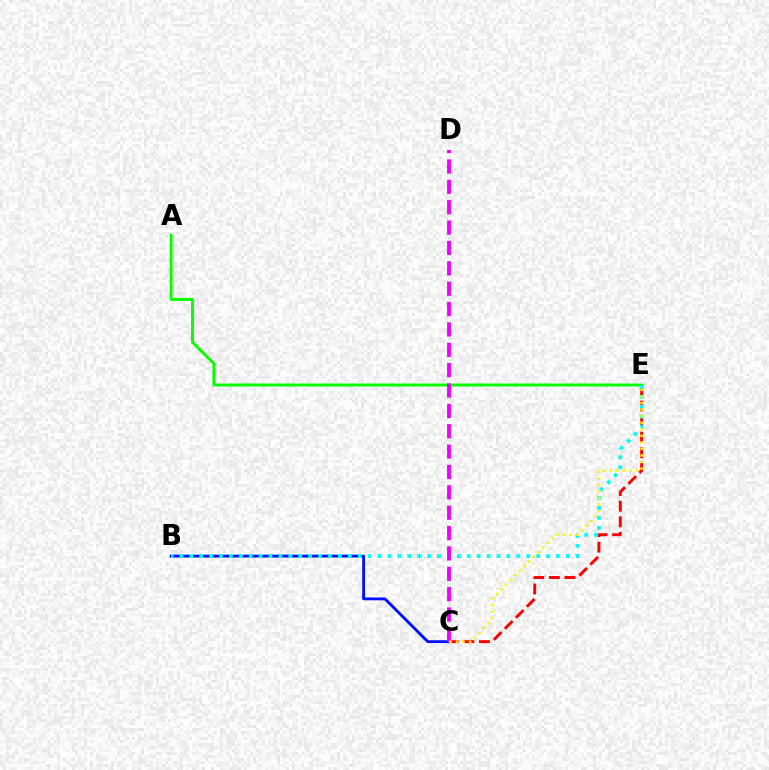{('A', 'E'): [{'color': '#08ff00', 'line_style': 'solid', 'thickness': 2.13}], ('B', 'C'): [{'color': '#0010ff', 'line_style': 'solid', 'thickness': 2.05}], ('C', 'E'): [{'color': '#ff0000', 'line_style': 'dashed', 'thickness': 2.12}, {'color': '#fcf500', 'line_style': 'dotted', 'thickness': 1.78}], ('B', 'E'): [{'color': '#00fff6', 'line_style': 'dotted', 'thickness': 2.69}], ('C', 'D'): [{'color': '#ee00ff', 'line_style': 'dashed', 'thickness': 2.77}]}